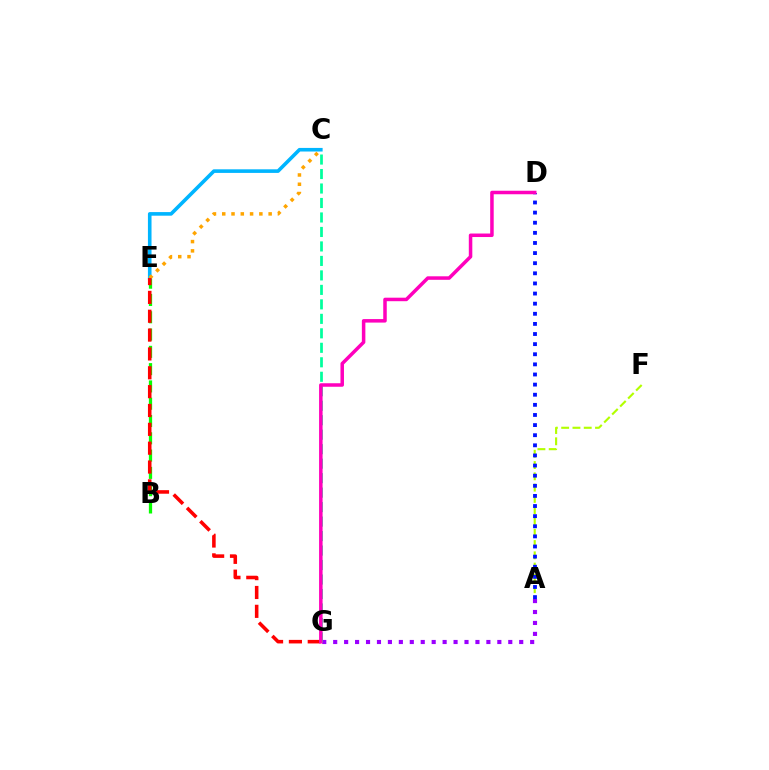{('B', 'E'): [{'color': '#08ff00', 'line_style': 'dashed', 'thickness': 2.35}], ('A', 'G'): [{'color': '#9b00ff', 'line_style': 'dotted', 'thickness': 2.97}], ('C', 'G'): [{'color': '#00ff9d', 'line_style': 'dashed', 'thickness': 1.97}], ('C', 'E'): [{'color': '#00b5ff', 'line_style': 'solid', 'thickness': 2.59}, {'color': '#ffa500', 'line_style': 'dotted', 'thickness': 2.52}], ('A', 'F'): [{'color': '#b3ff00', 'line_style': 'dashed', 'thickness': 1.53}], ('E', 'G'): [{'color': '#ff0000', 'line_style': 'dashed', 'thickness': 2.56}], ('A', 'D'): [{'color': '#0010ff', 'line_style': 'dotted', 'thickness': 2.75}], ('D', 'G'): [{'color': '#ff00bd', 'line_style': 'solid', 'thickness': 2.53}]}